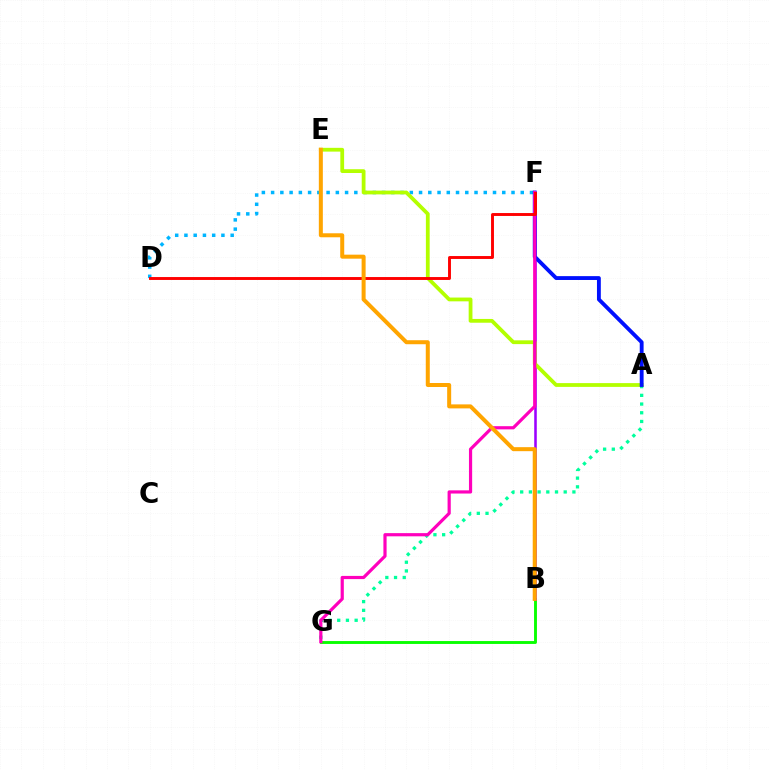{('B', 'G'): [{'color': '#08ff00', 'line_style': 'solid', 'thickness': 2.08}], ('B', 'F'): [{'color': '#9b00ff', 'line_style': 'solid', 'thickness': 1.84}], ('D', 'F'): [{'color': '#00b5ff', 'line_style': 'dotted', 'thickness': 2.51}, {'color': '#ff0000', 'line_style': 'solid', 'thickness': 2.09}], ('A', 'G'): [{'color': '#00ff9d', 'line_style': 'dotted', 'thickness': 2.37}], ('A', 'E'): [{'color': '#b3ff00', 'line_style': 'solid', 'thickness': 2.72}], ('A', 'F'): [{'color': '#0010ff', 'line_style': 'solid', 'thickness': 2.77}], ('F', 'G'): [{'color': '#ff00bd', 'line_style': 'solid', 'thickness': 2.29}], ('B', 'E'): [{'color': '#ffa500', 'line_style': 'solid', 'thickness': 2.88}]}